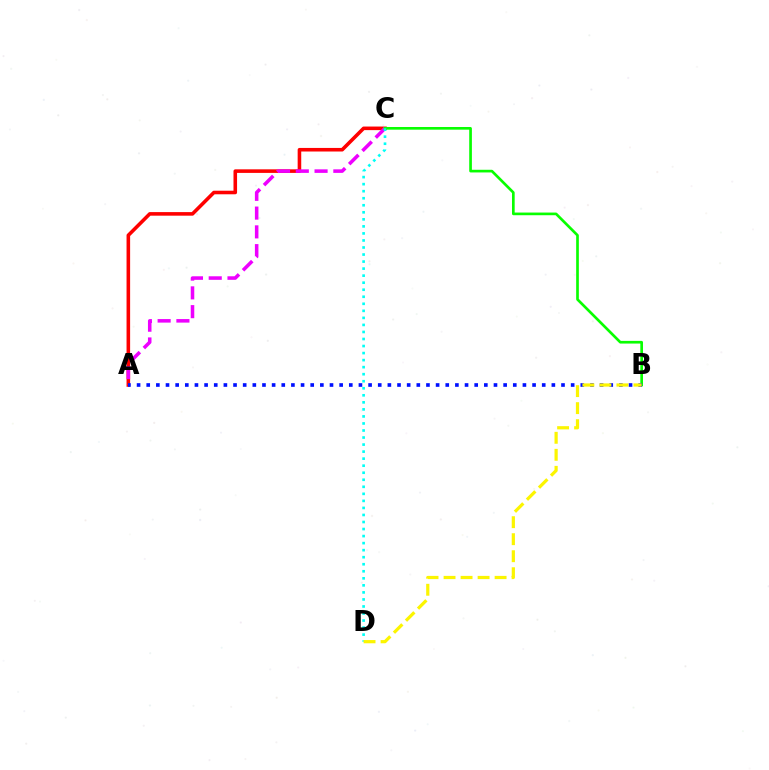{('A', 'C'): [{'color': '#ff0000', 'line_style': 'solid', 'thickness': 2.58}, {'color': '#ee00ff', 'line_style': 'dashed', 'thickness': 2.55}], ('B', 'C'): [{'color': '#08ff00', 'line_style': 'solid', 'thickness': 1.92}], ('C', 'D'): [{'color': '#00fff6', 'line_style': 'dotted', 'thickness': 1.91}], ('A', 'B'): [{'color': '#0010ff', 'line_style': 'dotted', 'thickness': 2.62}], ('B', 'D'): [{'color': '#fcf500', 'line_style': 'dashed', 'thickness': 2.31}]}